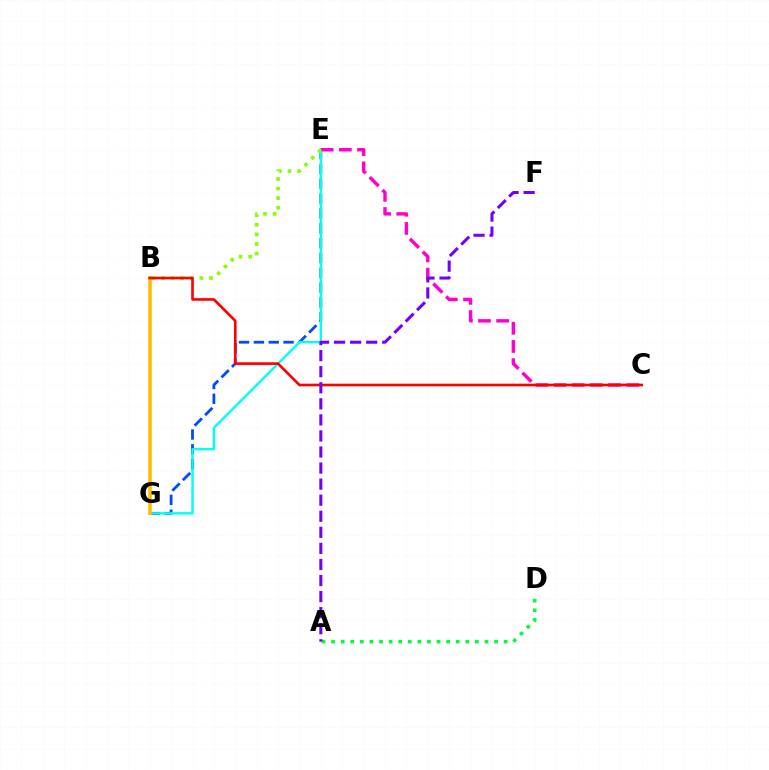{('E', 'G'): [{'color': '#004bff', 'line_style': 'dashed', 'thickness': 2.02}, {'color': '#00fff6', 'line_style': 'solid', 'thickness': 1.72}], ('C', 'E'): [{'color': '#ff00cf', 'line_style': 'dashed', 'thickness': 2.47}], ('A', 'D'): [{'color': '#00ff39', 'line_style': 'dotted', 'thickness': 2.6}], ('B', 'E'): [{'color': '#84ff00', 'line_style': 'dotted', 'thickness': 2.61}], ('B', 'G'): [{'color': '#ffbd00', 'line_style': 'solid', 'thickness': 2.6}], ('B', 'C'): [{'color': '#ff0000', 'line_style': 'solid', 'thickness': 1.9}], ('A', 'F'): [{'color': '#7200ff', 'line_style': 'dashed', 'thickness': 2.18}]}